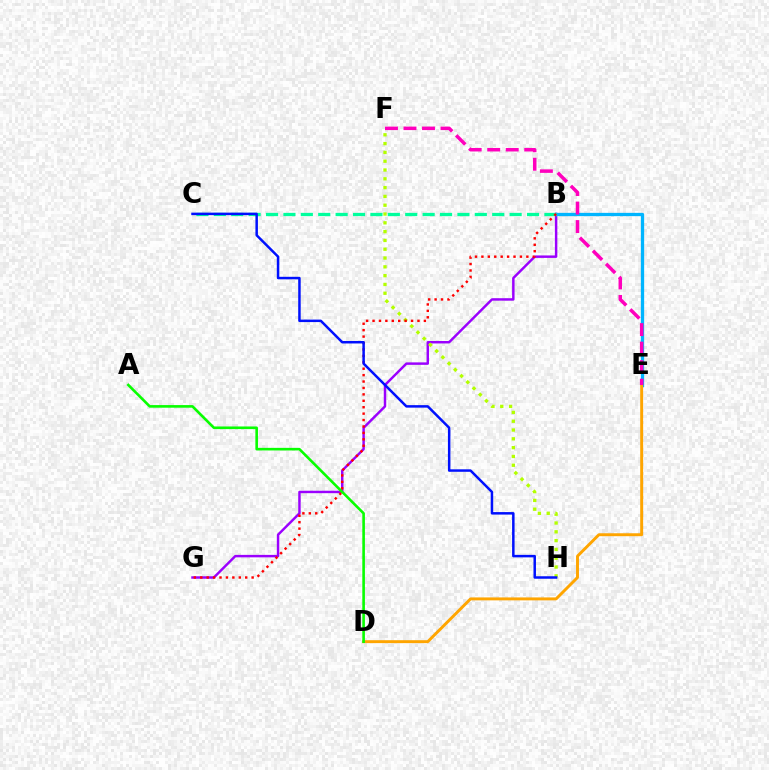{('B', 'G'): [{'color': '#9b00ff', 'line_style': 'solid', 'thickness': 1.77}, {'color': '#ff0000', 'line_style': 'dotted', 'thickness': 1.74}], ('B', 'E'): [{'color': '#00b5ff', 'line_style': 'solid', 'thickness': 2.37}], ('D', 'E'): [{'color': '#ffa500', 'line_style': 'solid', 'thickness': 2.11}], ('B', 'C'): [{'color': '#00ff9d', 'line_style': 'dashed', 'thickness': 2.36}], ('E', 'F'): [{'color': '#ff00bd', 'line_style': 'dashed', 'thickness': 2.52}], ('F', 'H'): [{'color': '#b3ff00', 'line_style': 'dotted', 'thickness': 2.39}], ('C', 'H'): [{'color': '#0010ff', 'line_style': 'solid', 'thickness': 1.8}], ('A', 'D'): [{'color': '#08ff00', 'line_style': 'solid', 'thickness': 1.88}]}